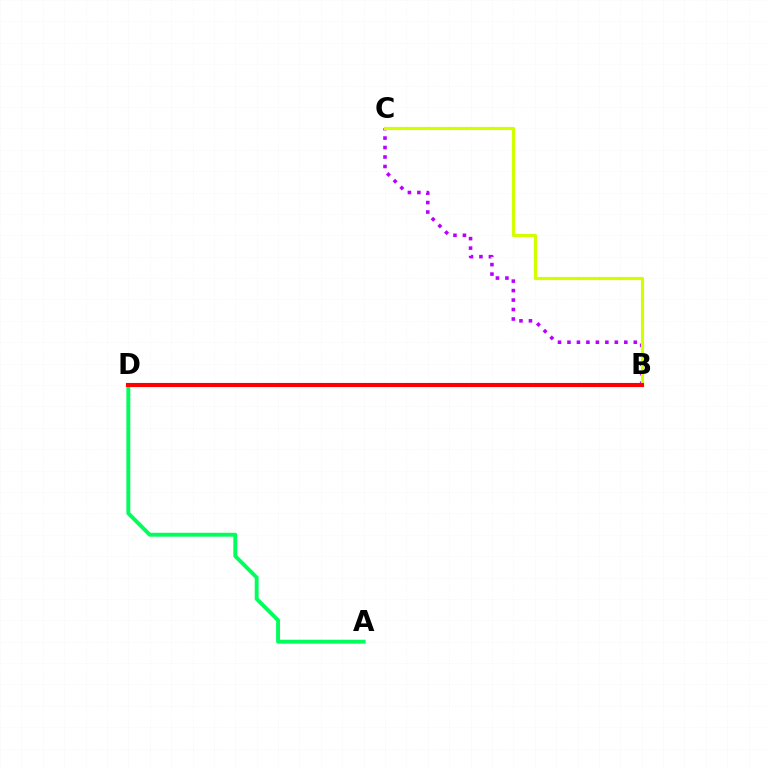{('B', 'C'): [{'color': '#b900ff', 'line_style': 'dotted', 'thickness': 2.57}, {'color': '#d1ff00', 'line_style': 'solid', 'thickness': 2.31}], ('A', 'D'): [{'color': '#00ff5c', 'line_style': 'solid', 'thickness': 2.81}], ('B', 'D'): [{'color': '#0074ff', 'line_style': 'dashed', 'thickness': 1.81}, {'color': '#ff0000', 'line_style': 'solid', 'thickness': 2.96}]}